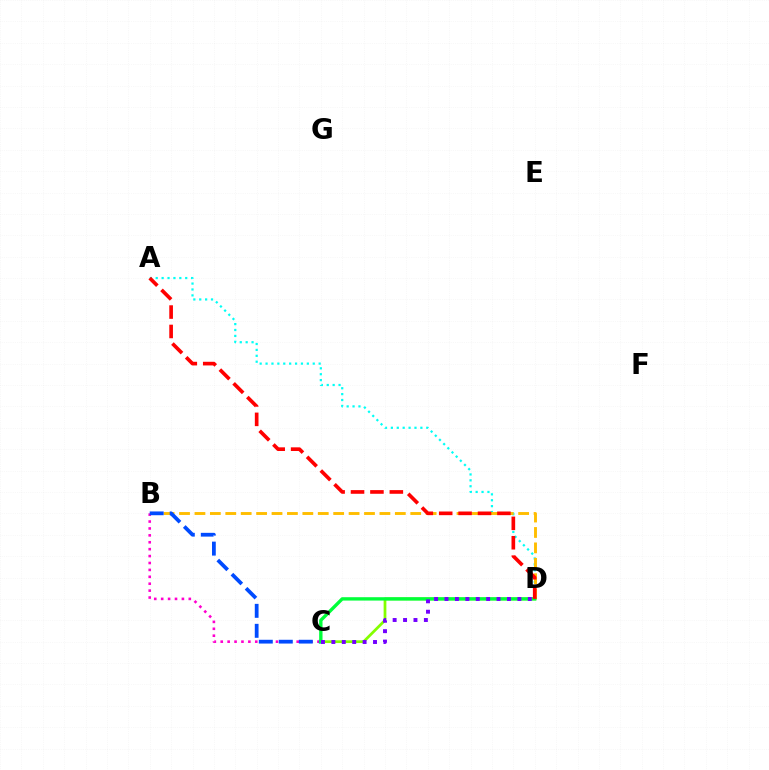{('C', 'D'): [{'color': '#84ff00', 'line_style': 'solid', 'thickness': 1.98}, {'color': '#00ff39', 'line_style': 'solid', 'thickness': 2.42}, {'color': '#7200ff', 'line_style': 'dotted', 'thickness': 2.83}], ('A', 'D'): [{'color': '#00fff6', 'line_style': 'dotted', 'thickness': 1.6}, {'color': '#ff0000', 'line_style': 'dashed', 'thickness': 2.64}], ('B', 'D'): [{'color': '#ffbd00', 'line_style': 'dashed', 'thickness': 2.09}], ('B', 'C'): [{'color': '#ff00cf', 'line_style': 'dotted', 'thickness': 1.88}, {'color': '#004bff', 'line_style': 'dashed', 'thickness': 2.71}]}